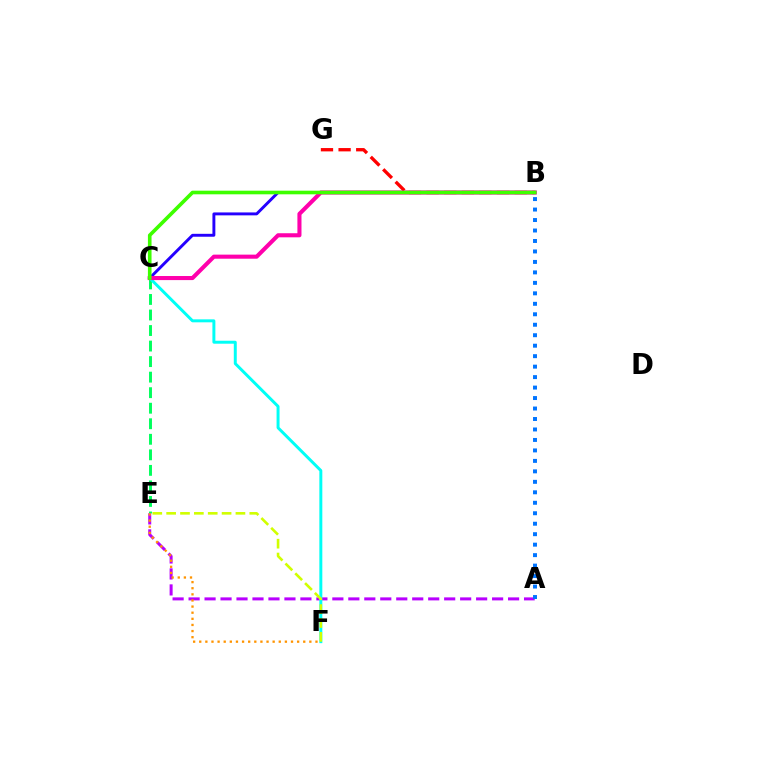{('B', 'G'): [{'color': '#ff0000', 'line_style': 'dashed', 'thickness': 2.39}], ('C', 'E'): [{'color': '#00ff5c', 'line_style': 'dashed', 'thickness': 2.11}], ('A', 'E'): [{'color': '#b900ff', 'line_style': 'dashed', 'thickness': 2.17}], ('B', 'C'): [{'color': '#2500ff', 'line_style': 'solid', 'thickness': 2.1}, {'color': '#ff00ac', 'line_style': 'solid', 'thickness': 2.94}, {'color': '#3dff00', 'line_style': 'solid', 'thickness': 2.61}], ('E', 'F'): [{'color': '#ff9400', 'line_style': 'dotted', 'thickness': 1.66}, {'color': '#d1ff00', 'line_style': 'dashed', 'thickness': 1.88}], ('A', 'B'): [{'color': '#0074ff', 'line_style': 'dotted', 'thickness': 2.85}], ('C', 'F'): [{'color': '#00fff6', 'line_style': 'solid', 'thickness': 2.14}]}